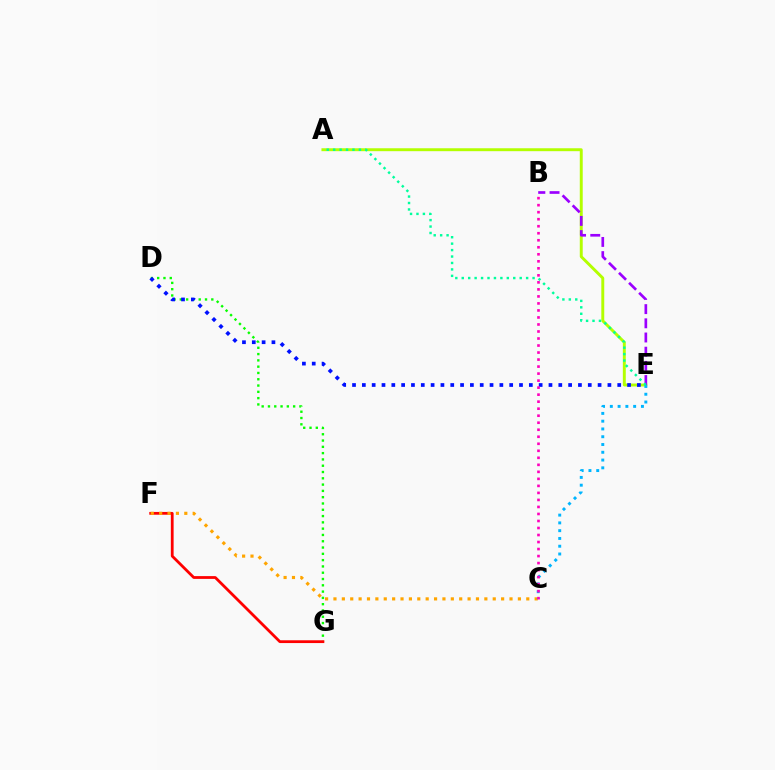{('D', 'G'): [{'color': '#08ff00', 'line_style': 'dotted', 'thickness': 1.71}], ('A', 'E'): [{'color': '#b3ff00', 'line_style': 'solid', 'thickness': 2.11}, {'color': '#00ff9d', 'line_style': 'dotted', 'thickness': 1.75}], ('F', 'G'): [{'color': '#ff0000', 'line_style': 'solid', 'thickness': 2.0}], ('C', 'F'): [{'color': '#ffa500', 'line_style': 'dotted', 'thickness': 2.28}], ('C', 'E'): [{'color': '#00b5ff', 'line_style': 'dotted', 'thickness': 2.11}], ('B', 'E'): [{'color': '#9b00ff', 'line_style': 'dashed', 'thickness': 1.93}], ('D', 'E'): [{'color': '#0010ff', 'line_style': 'dotted', 'thickness': 2.67}], ('B', 'C'): [{'color': '#ff00bd', 'line_style': 'dotted', 'thickness': 1.91}]}